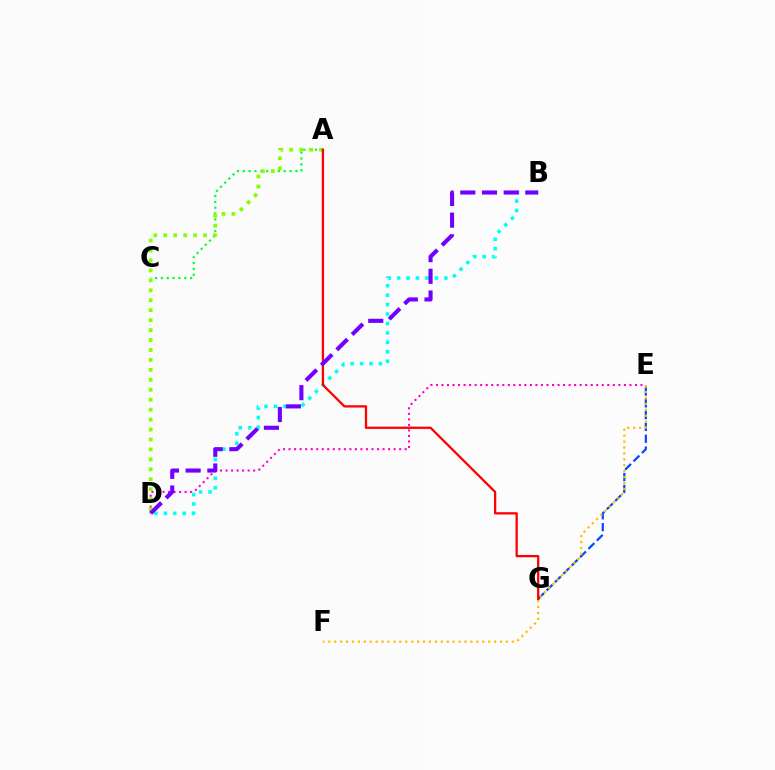{('E', 'G'): [{'color': '#004bff', 'line_style': 'dashed', 'thickness': 1.6}], ('E', 'F'): [{'color': '#ffbd00', 'line_style': 'dotted', 'thickness': 1.61}], ('D', 'E'): [{'color': '#ff00cf', 'line_style': 'dotted', 'thickness': 1.5}], ('B', 'D'): [{'color': '#00fff6', 'line_style': 'dotted', 'thickness': 2.56}, {'color': '#7200ff', 'line_style': 'dashed', 'thickness': 2.95}], ('A', 'C'): [{'color': '#00ff39', 'line_style': 'dotted', 'thickness': 1.59}], ('A', 'D'): [{'color': '#84ff00', 'line_style': 'dotted', 'thickness': 2.7}], ('A', 'G'): [{'color': '#ff0000', 'line_style': 'solid', 'thickness': 1.64}]}